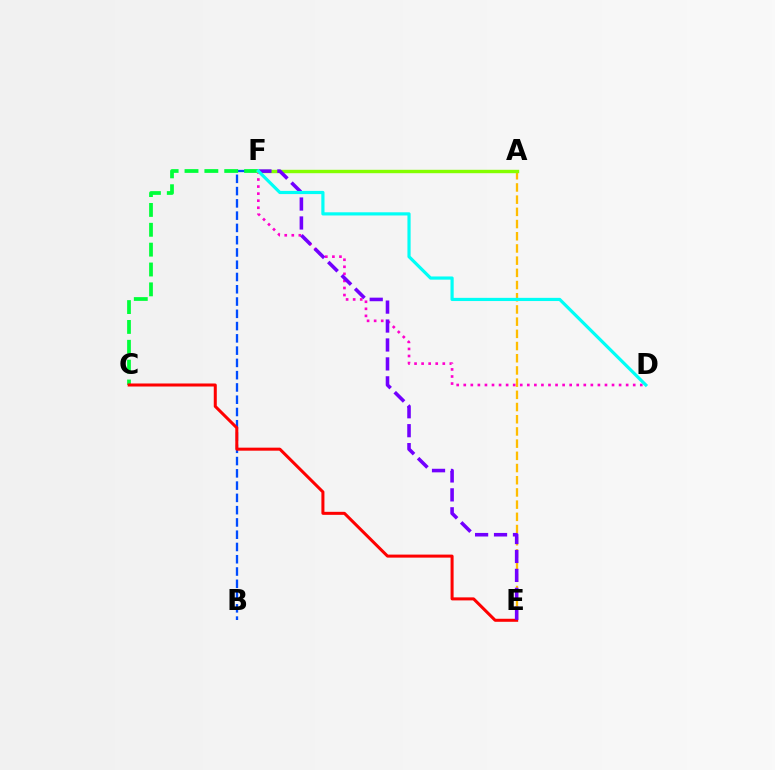{('B', 'F'): [{'color': '#004bff', 'line_style': 'dashed', 'thickness': 1.67}], ('C', 'F'): [{'color': '#00ff39', 'line_style': 'dashed', 'thickness': 2.7}], ('C', 'E'): [{'color': '#ff0000', 'line_style': 'solid', 'thickness': 2.18}], ('A', 'E'): [{'color': '#ffbd00', 'line_style': 'dashed', 'thickness': 1.66}], ('D', 'F'): [{'color': '#ff00cf', 'line_style': 'dotted', 'thickness': 1.92}, {'color': '#00fff6', 'line_style': 'solid', 'thickness': 2.29}], ('A', 'F'): [{'color': '#84ff00', 'line_style': 'solid', 'thickness': 2.44}], ('E', 'F'): [{'color': '#7200ff', 'line_style': 'dashed', 'thickness': 2.57}]}